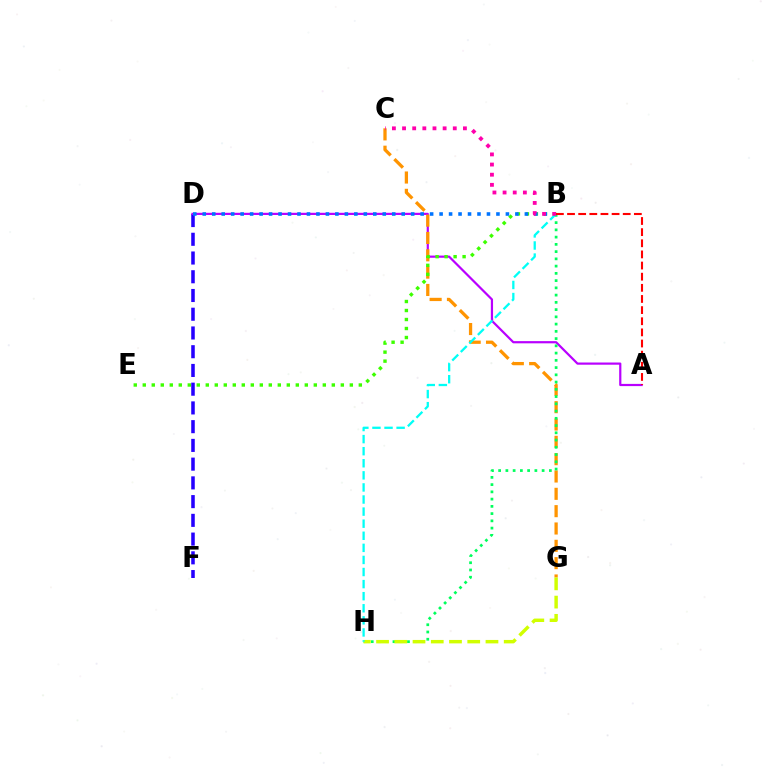{('D', 'F'): [{'color': '#2500ff', 'line_style': 'dashed', 'thickness': 2.55}], ('A', 'D'): [{'color': '#b900ff', 'line_style': 'solid', 'thickness': 1.58}], ('C', 'G'): [{'color': '#ff9400', 'line_style': 'dashed', 'thickness': 2.35}], ('B', 'E'): [{'color': '#3dff00', 'line_style': 'dotted', 'thickness': 2.45}], ('B', 'H'): [{'color': '#00ff5c', 'line_style': 'dotted', 'thickness': 1.97}, {'color': '#00fff6', 'line_style': 'dashed', 'thickness': 1.64}], ('G', 'H'): [{'color': '#d1ff00', 'line_style': 'dashed', 'thickness': 2.48}], ('B', 'D'): [{'color': '#0074ff', 'line_style': 'dotted', 'thickness': 2.57}], ('B', 'C'): [{'color': '#ff00ac', 'line_style': 'dotted', 'thickness': 2.76}], ('A', 'B'): [{'color': '#ff0000', 'line_style': 'dashed', 'thickness': 1.51}]}